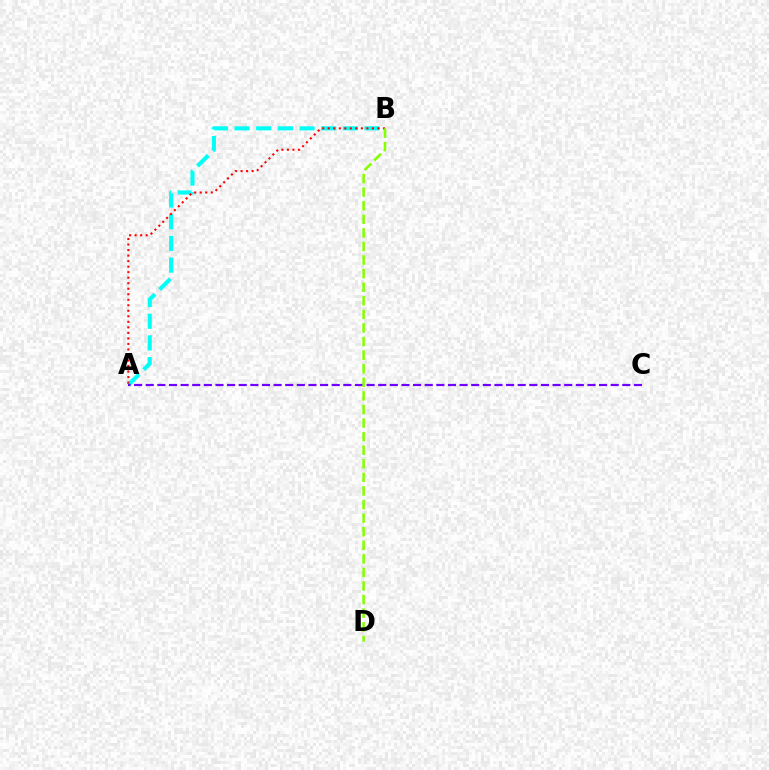{('A', 'B'): [{'color': '#00fff6', 'line_style': 'dashed', 'thickness': 2.95}, {'color': '#ff0000', 'line_style': 'dotted', 'thickness': 1.5}], ('A', 'C'): [{'color': '#7200ff', 'line_style': 'dashed', 'thickness': 1.58}], ('B', 'D'): [{'color': '#84ff00', 'line_style': 'dashed', 'thickness': 1.85}]}